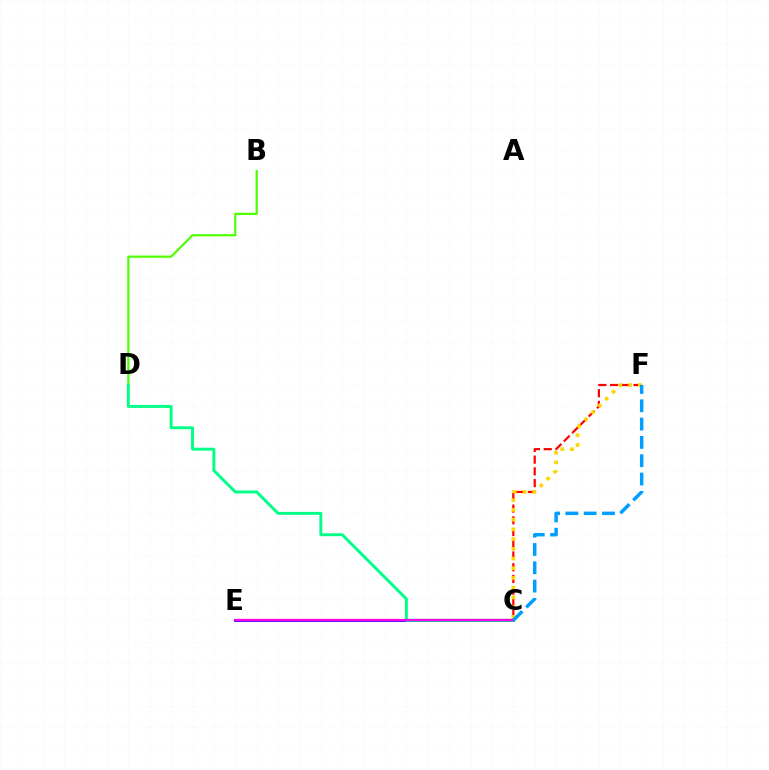{('C', 'F'): [{'color': '#ff0000', 'line_style': 'dashed', 'thickness': 1.59}, {'color': '#ffd500', 'line_style': 'dotted', 'thickness': 2.64}, {'color': '#009eff', 'line_style': 'dashed', 'thickness': 2.49}], ('C', 'E'): [{'color': '#3700ff', 'line_style': 'solid', 'thickness': 2.01}, {'color': '#ff00ed', 'line_style': 'solid', 'thickness': 1.61}], ('B', 'D'): [{'color': '#4fff00', 'line_style': 'solid', 'thickness': 1.6}], ('C', 'D'): [{'color': '#00ff86', 'line_style': 'solid', 'thickness': 2.11}]}